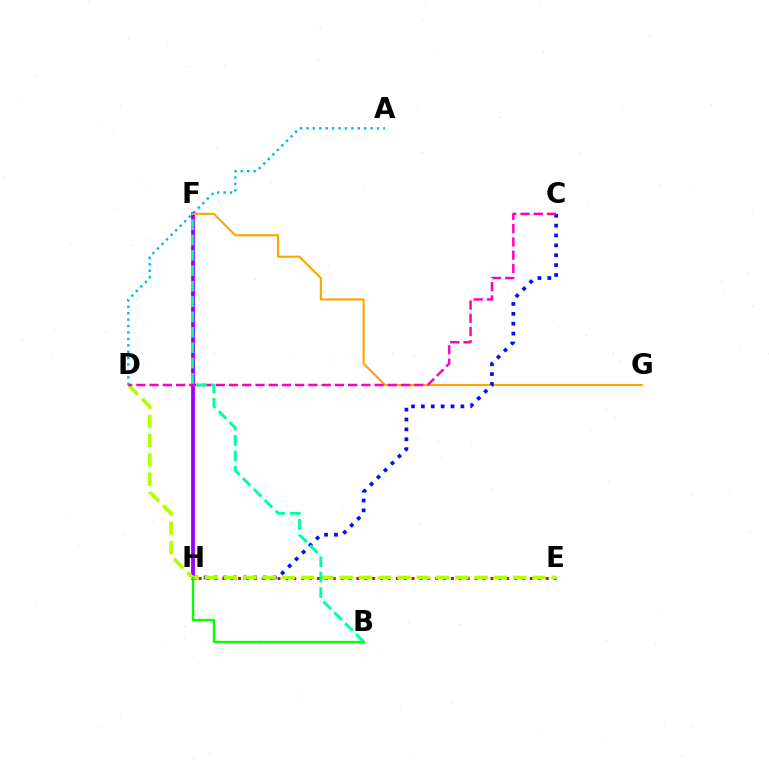{('A', 'D'): [{'color': '#00b5ff', 'line_style': 'dotted', 'thickness': 1.74}], ('F', 'H'): [{'color': '#9b00ff', 'line_style': 'solid', 'thickness': 2.73}], ('F', 'G'): [{'color': '#ffa500', 'line_style': 'solid', 'thickness': 1.52}], ('C', 'H'): [{'color': '#0010ff', 'line_style': 'dotted', 'thickness': 2.68}], ('E', 'H'): [{'color': '#ff0000', 'line_style': 'dotted', 'thickness': 2.14}], ('D', 'E'): [{'color': '#b3ff00', 'line_style': 'dashed', 'thickness': 2.62}], ('B', 'H'): [{'color': '#08ff00', 'line_style': 'solid', 'thickness': 1.69}], ('C', 'D'): [{'color': '#ff00bd', 'line_style': 'dashed', 'thickness': 1.8}], ('B', 'F'): [{'color': '#00ff9d', 'line_style': 'dashed', 'thickness': 2.09}]}